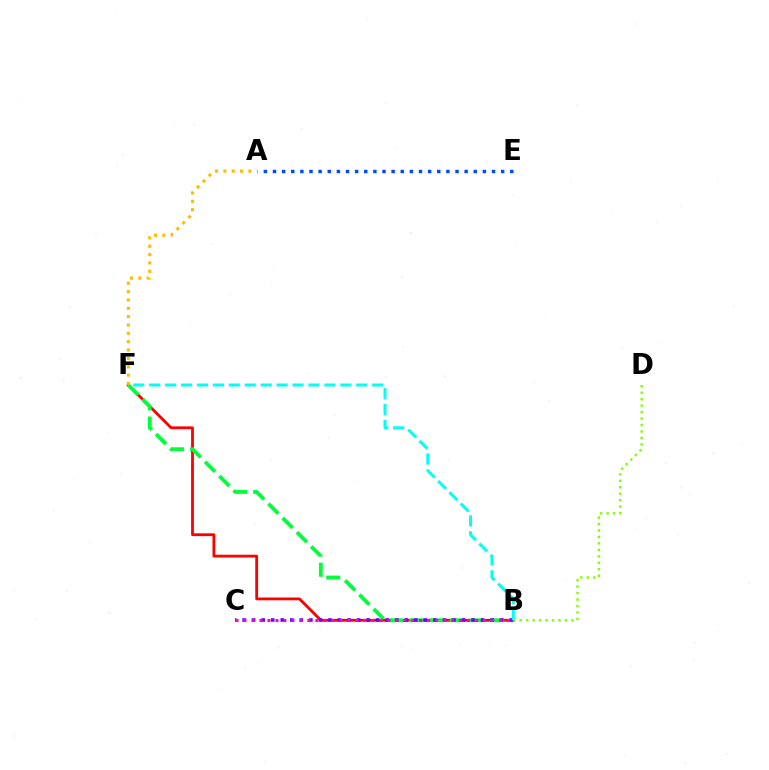{('B', 'F'): [{'color': '#ff0000', 'line_style': 'solid', 'thickness': 2.02}, {'color': '#00ff39', 'line_style': 'dashed', 'thickness': 2.74}, {'color': '#00fff6', 'line_style': 'dashed', 'thickness': 2.16}], ('B', 'C'): [{'color': '#7200ff', 'line_style': 'dotted', 'thickness': 2.59}, {'color': '#ff00cf', 'line_style': 'dotted', 'thickness': 2.17}], ('B', 'D'): [{'color': '#84ff00', 'line_style': 'dotted', 'thickness': 1.76}], ('A', 'E'): [{'color': '#004bff', 'line_style': 'dotted', 'thickness': 2.48}], ('A', 'F'): [{'color': '#ffbd00', 'line_style': 'dotted', 'thickness': 2.27}]}